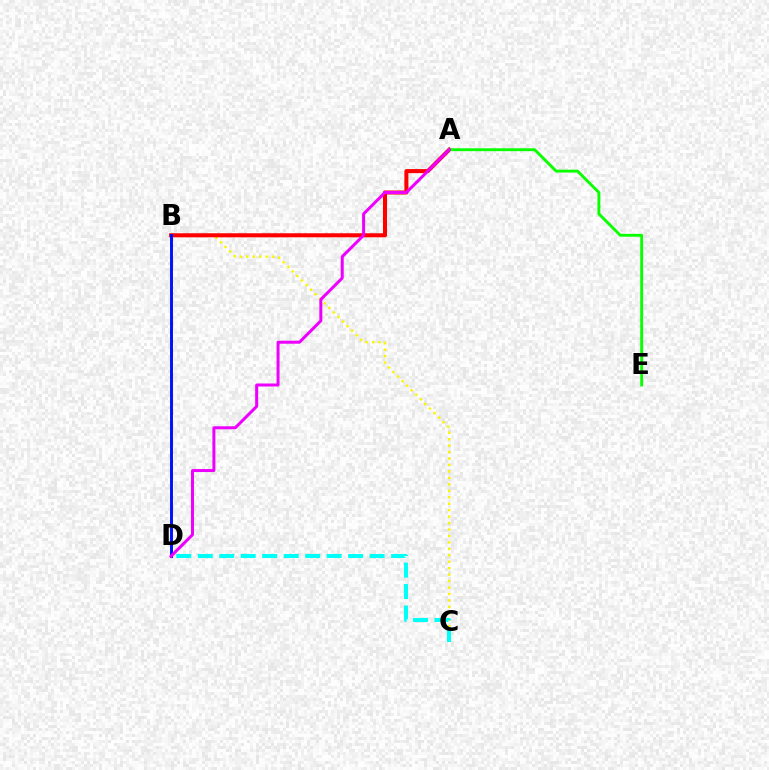{('B', 'C'): [{'color': '#fcf500', 'line_style': 'dotted', 'thickness': 1.75}], ('A', 'B'): [{'color': '#ff0000', 'line_style': 'solid', 'thickness': 2.92}], ('B', 'D'): [{'color': '#0010ff', 'line_style': 'solid', 'thickness': 2.11}], ('A', 'E'): [{'color': '#08ff00', 'line_style': 'solid', 'thickness': 2.06}], ('A', 'D'): [{'color': '#ee00ff', 'line_style': 'solid', 'thickness': 2.16}], ('C', 'D'): [{'color': '#00fff6', 'line_style': 'dashed', 'thickness': 2.92}]}